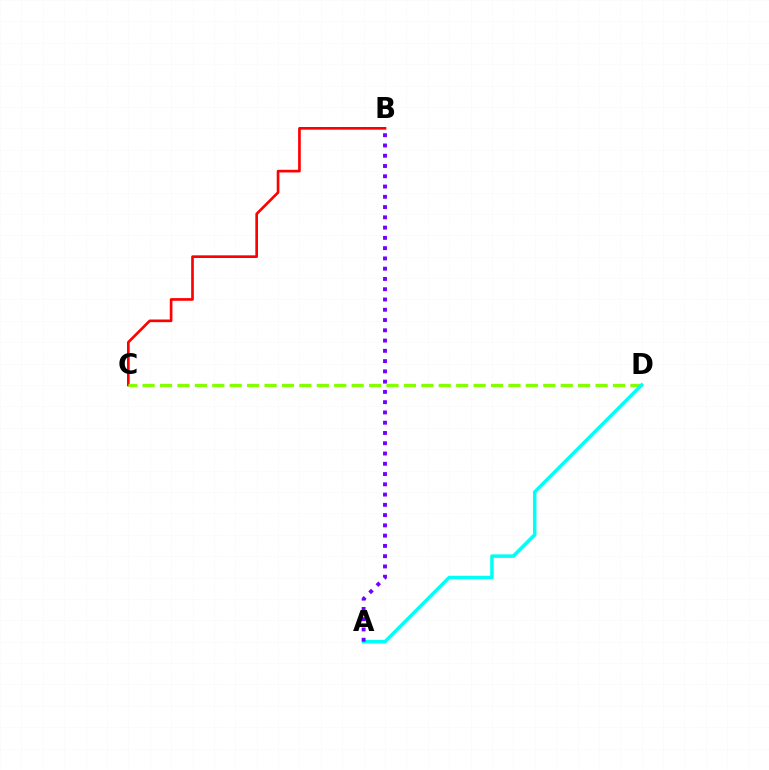{('B', 'C'): [{'color': '#ff0000', 'line_style': 'solid', 'thickness': 1.92}], ('C', 'D'): [{'color': '#84ff00', 'line_style': 'dashed', 'thickness': 2.37}], ('A', 'D'): [{'color': '#00fff6', 'line_style': 'solid', 'thickness': 2.53}], ('A', 'B'): [{'color': '#7200ff', 'line_style': 'dotted', 'thickness': 2.79}]}